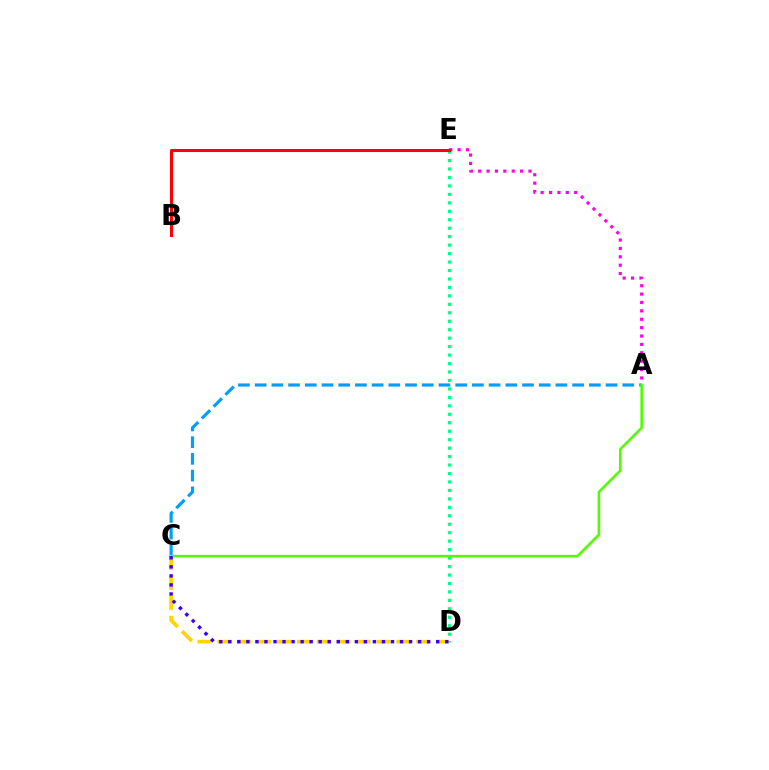{('C', 'D'): [{'color': '#ffd500', 'line_style': 'dashed', 'thickness': 2.7}, {'color': '#3700ff', 'line_style': 'dotted', 'thickness': 2.46}], ('D', 'E'): [{'color': '#00ff86', 'line_style': 'dotted', 'thickness': 2.3}], ('A', 'E'): [{'color': '#ff00ed', 'line_style': 'dotted', 'thickness': 2.28}], ('B', 'E'): [{'color': '#ff0000', 'line_style': 'solid', 'thickness': 2.2}], ('A', 'C'): [{'color': '#009eff', 'line_style': 'dashed', 'thickness': 2.27}, {'color': '#4fff00', 'line_style': 'solid', 'thickness': 1.86}]}